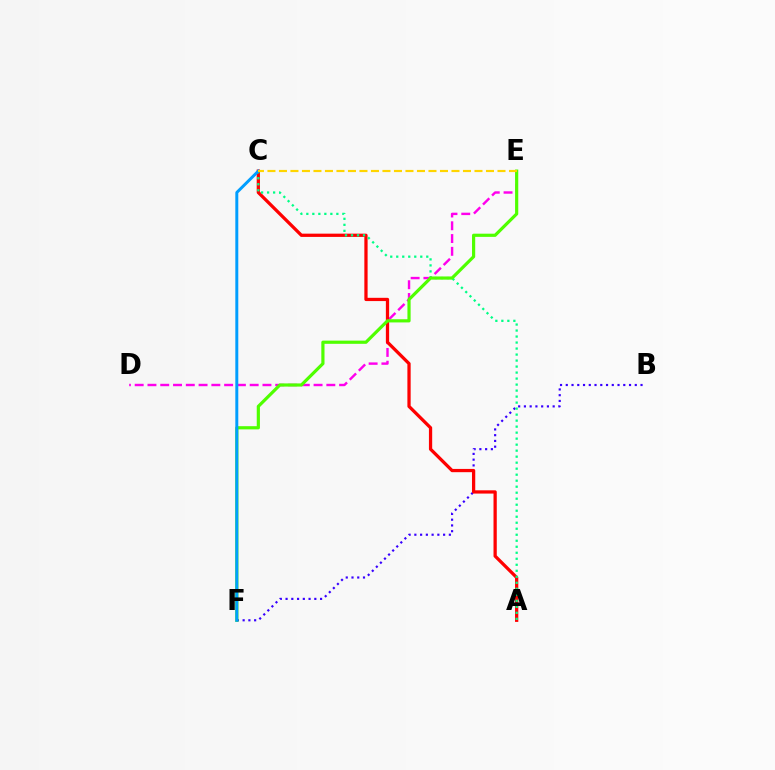{('B', 'F'): [{'color': '#3700ff', 'line_style': 'dotted', 'thickness': 1.56}], ('D', 'E'): [{'color': '#ff00ed', 'line_style': 'dashed', 'thickness': 1.74}], ('A', 'C'): [{'color': '#ff0000', 'line_style': 'solid', 'thickness': 2.35}, {'color': '#00ff86', 'line_style': 'dotted', 'thickness': 1.63}], ('E', 'F'): [{'color': '#4fff00', 'line_style': 'solid', 'thickness': 2.29}], ('C', 'F'): [{'color': '#009eff', 'line_style': 'solid', 'thickness': 2.14}], ('C', 'E'): [{'color': '#ffd500', 'line_style': 'dashed', 'thickness': 1.56}]}